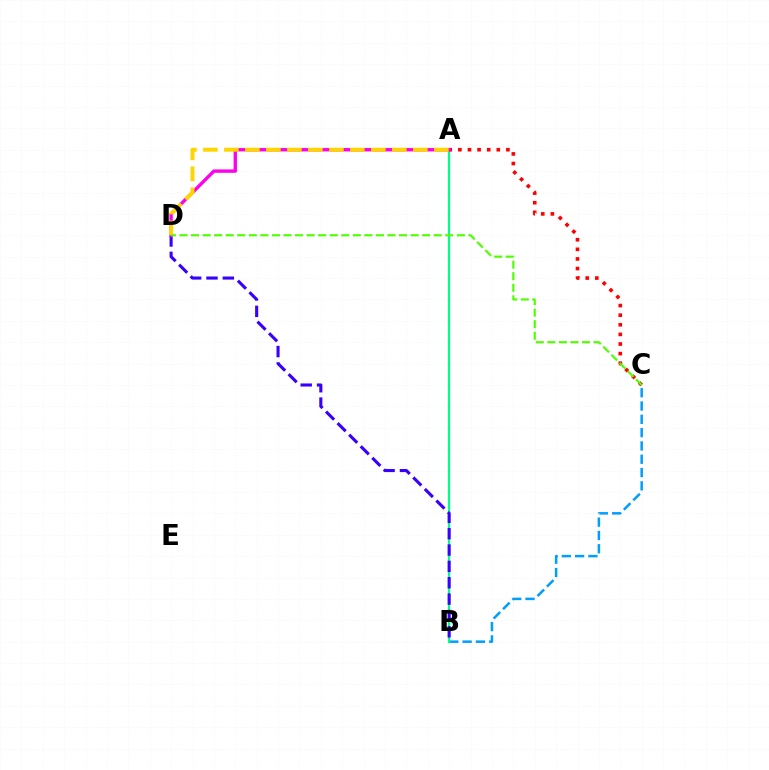{('B', 'C'): [{'color': '#009eff', 'line_style': 'dashed', 'thickness': 1.81}], ('A', 'B'): [{'color': '#00ff86', 'line_style': 'solid', 'thickness': 1.59}], ('A', 'C'): [{'color': '#ff0000', 'line_style': 'dotted', 'thickness': 2.61}], ('B', 'D'): [{'color': '#3700ff', 'line_style': 'dashed', 'thickness': 2.22}], ('A', 'D'): [{'color': '#ff00ed', 'line_style': 'solid', 'thickness': 2.42}, {'color': '#ffd500', 'line_style': 'dashed', 'thickness': 2.85}], ('C', 'D'): [{'color': '#4fff00', 'line_style': 'dashed', 'thickness': 1.57}]}